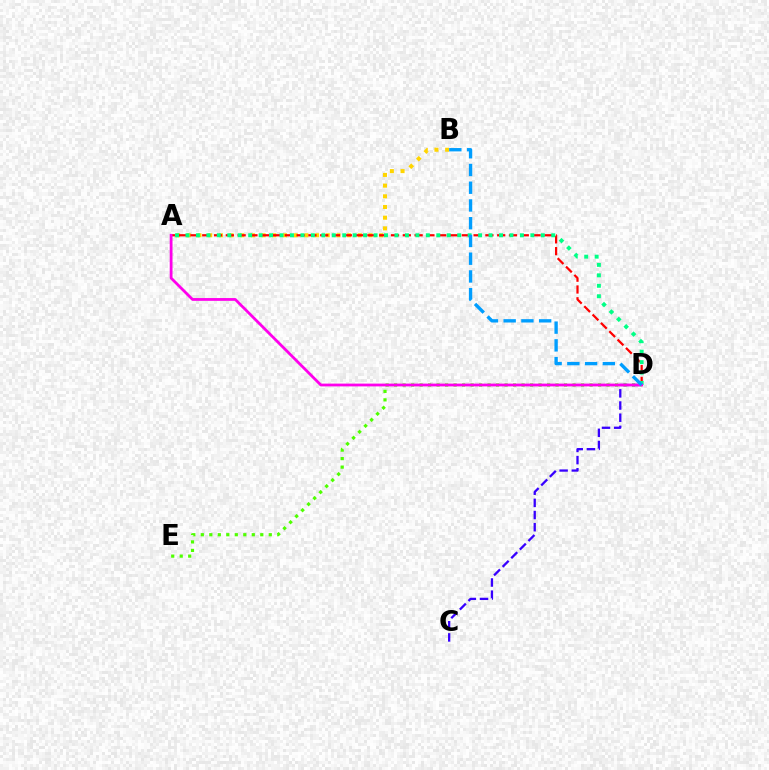{('A', 'B'): [{'color': '#ffd500', 'line_style': 'dotted', 'thickness': 2.9}], ('D', 'E'): [{'color': '#4fff00', 'line_style': 'dotted', 'thickness': 2.31}], ('C', 'D'): [{'color': '#3700ff', 'line_style': 'dashed', 'thickness': 1.65}], ('A', 'D'): [{'color': '#ff0000', 'line_style': 'dashed', 'thickness': 1.6}, {'color': '#00ff86', 'line_style': 'dotted', 'thickness': 2.84}, {'color': '#ff00ed', 'line_style': 'solid', 'thickness': 2.01}], ('B', 'D'): [{'color': '#009eff', 'line_style': 'dashed', 'thickness': 2.41}]}